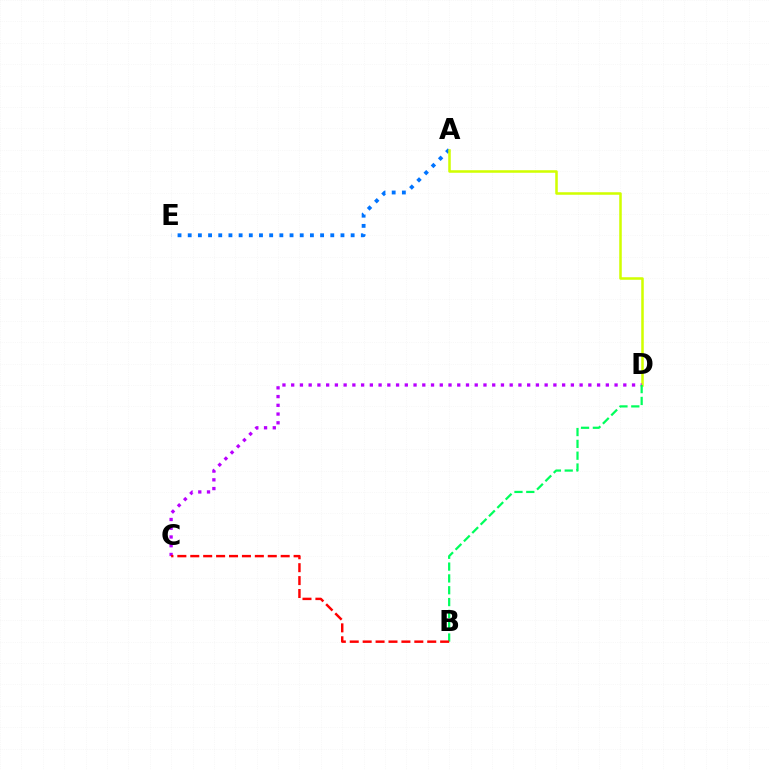{('A', 'E'): [{'color': '#0074ff', 'line_style': 'dotted', 'thickness': 2.77}], ('A', 'D'): [{'color': '#d1ff00', 'line_style': 'solid', 'thickness': 1.82}], ('C', 'D'): [{'color': '#b900ff', 'line_style': 'dotted', 'thickness': 2.37}], ('B', 'D'): [{'color': '#00ff5c', 'line_style': 'dashed', 'thickness': 1.61}], ('B', 'C'): [{'color': '#ff0000', 'line_style': 'dashed', 'thickness': 1.75}]}